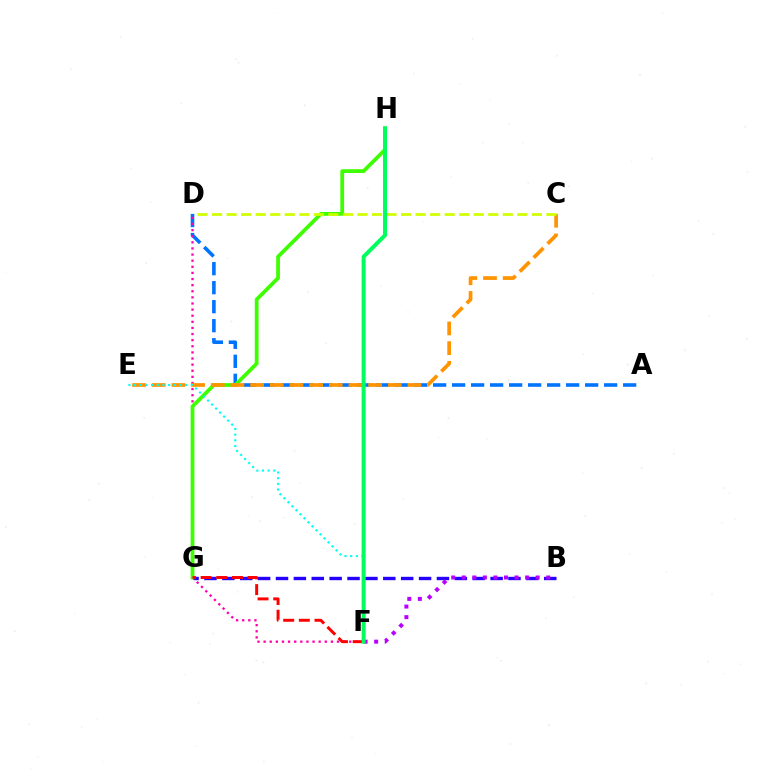{('A', 'D'): [{'color': '#0074ff', 'line_style': 'dashed', 'thickness': 2.58}], ('B', 'G'): [{'color': '#2500ff', 'line_style': 'dashed', 'thickness': 2.43}], ('D', 'F'): [{'color': '#ff00ac', 'line_style': 'dotted', 'thickness': 1.66}], ('G', 'H'): [{'color': '#3dff00', 'line_style': 'solid', 'thickness': 2.71}], ('B', 'F'): [{'color': '#b900ff', 'line_style': 'dotted', 'thickness': 2.87}], ('C', 'E'): [{'color': '#ff9400', 'line_style': 'dashed', 'thickness': 2.67}], ('E', 'F'): [{'color': '#00fff6', 'line_style': 'dotted', 'thickness': 1.54}], ('F', 'G'): [{'color': '#ff0000', 'line_style': 'dashed', 'thickness': 2.13}], ('C', 'D'): [{'color': '#d1ff00', 'line_style': 'dashed', 'thickness': 1.97}], ('F', 'H'): [{'color': '#00ff5c', 'line_style': 'solid', 'thickness': 2.87}]}